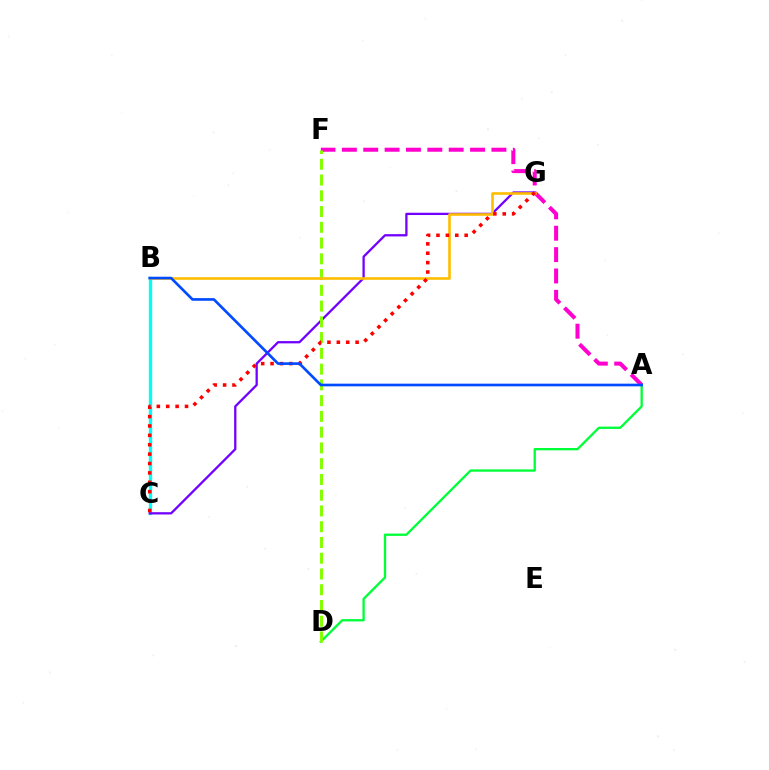{('A', 'D'): [{'color': '#00ff39', 'line_style': 'solid', 'thickness': 1.67}], ('A', 'F'): [{'color': '#ff00cf', 'line_style': 'dashed', 'thickness': 2.9}], ('B', 'C'): [{'color': '#00fff6', 'line_style': 'solid', 'thickness': 2.4}], ('C', 'G'): [{'color': '#7200ff', 'line_style': 'solid', 'thickness': 1.64}, {'color': '#ff0000', 'line_style': 'dotted', 'thickness': 2.55}], ('D', 'F'): [{'color': '#84ff00', 'line_style': 'dashed', 'thickness': 2.14}], ('B', 'G'): [{'color': '#ffbd00', 'line_style': 'solid', 'thickness': 1.89}], ('A', 'B'): [{'color': '#004bff', 'line_style': 'solid', 'thickness': 1.91}]}